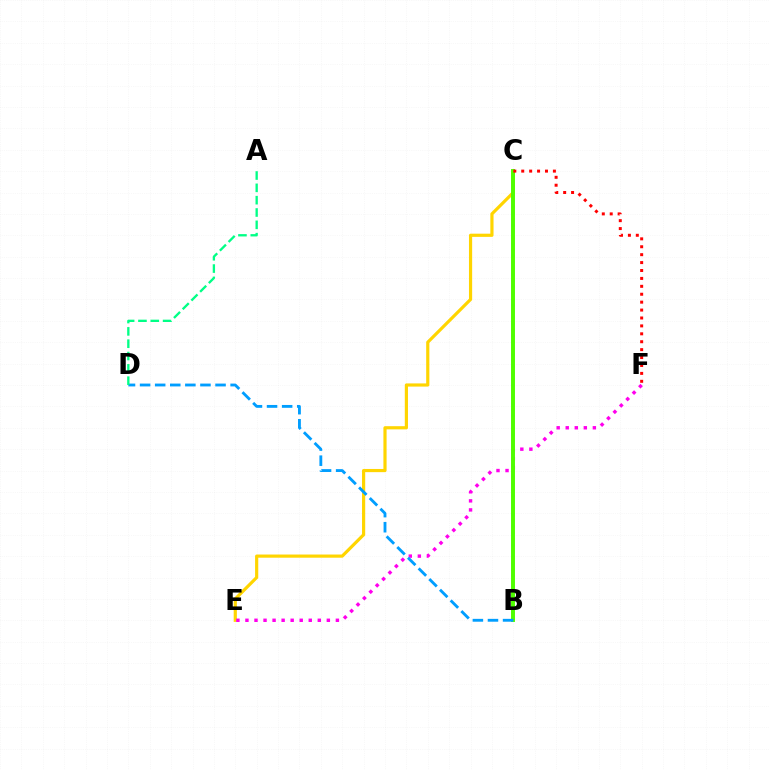{('B', 'C'): [{'color': '#3700ff', 'line_style': 'dotted', 'thickness': 1.67}, {'color': '#4fff00', 'line_style': 'solid', 'thickness': 2.84}], ('C', 'E'): [{'color': '#ffd500', 'line_style': 'solid', 'thickness': 2.29}], ('E', 'F'): [{'color': '#ff00ed', 'line_style': 'dotted', 'thickness': 2.46}], ('B', 'D'): [{'color': '#009eff', 'line_style': 'dashed', 'thickness': 2.05}], ('A', 'D'): [{'color': '#00ff86', 'line_style': 'dashed', 'thickness': 1.68}], ('C', 'F'): [{'color': '#ff0000', 'line_style': 'dotted', 'thickness': 2.15}]}